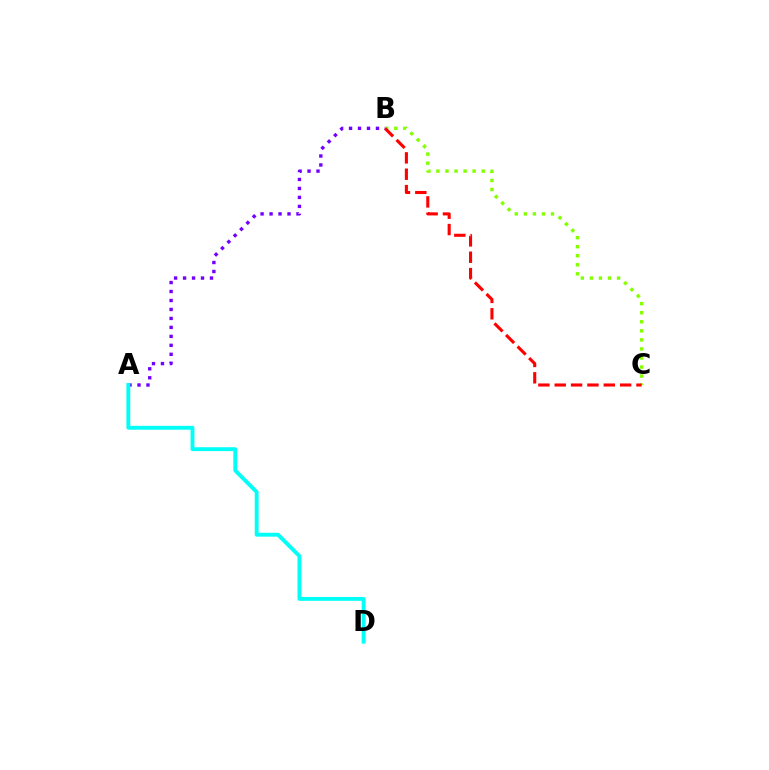{('B', 'C'): [{'color': '#84ff00', 'line_style': 'dotted', 'thickness': 2.46}, {'color': '#ff0000', 'line_style': 'dashed', 'thickness': 2.22}], ('A', 'B'): [{'color': '#7200ff', 'line_style': 'dotted', 'thickness': 2.44}], ('A', 'D'): [{'color': '#00fff6', 'line_style': 'solid', 'thickness': 2.79}]}